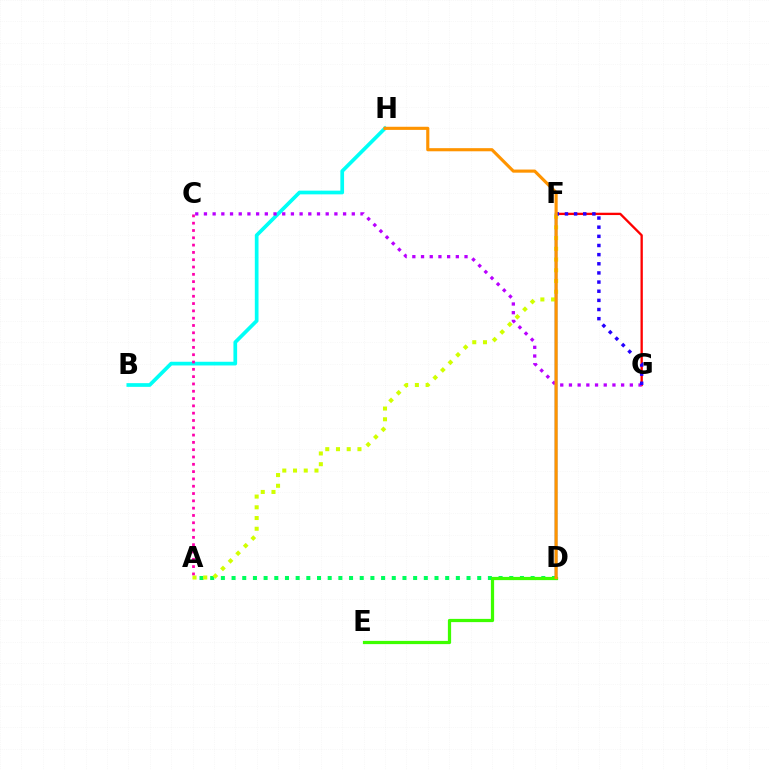{('D', 'F'): [{'color': '#0074ff', 'line_style': 'solid', 'thickness': 1.79}], ('A', 'D'): [{'color': '#00ff5c', 'line_style': 'dotted', 'thickness': 2.9}], ('A', 'F'): [{'color': '#d1ff00', 'line_style': 'dotted', 'thickness': 2.91}], ('B', 'H'): [{'color': '#00fff6', 'line_style': 'solid', 'thickness': 2.66}], ('A', 'C'): [{'color': '#ff00ac', 'line_style': 'dotted', 'thickness': 1.99}], ('D', 'E'): [{'color': '#3dff00', 'line_style': 'solid', 'thickness': 2.32}], ('F', 'G'): [{'color': '#ff0000', 'line_style': 'solid', 'thickness': 1.67}, {'color': '#2500ff', 'line_style': 'dotted', 'thickness': 2.49}], ('C', 'G'): [{'color': '#b900ff', 'line_style': 'dotted', 'thickness': 2.36}], ('D', 'H'): [{'color': '#ff9400', 'line_style': 'solid', 'thickness': 2.25}]}